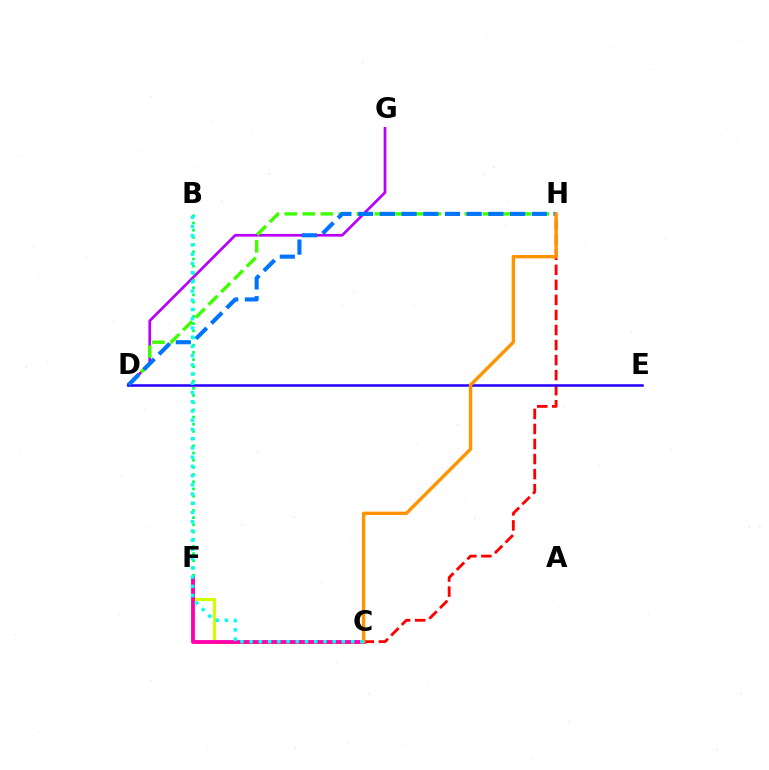{('C', 'F'): [{'color': '#d1ff00', 'line_style': 'solid', 'thickness': 2.26}, {'color': '#ff00ac', 'line_style': 'solid', 'thickness': 2.77}], ('C', 'H'): [{'color': '#ff0000', 'line_style': 'dashed', 'thickness': 2.04}, {'color': '#ff9400', 'line_style': 'solid', 'thickness': 2.43}], ('D', 'G'): [{'color': '#b900ff', 'line_style': 'solid', 'thickness': 1.94}], ('D', 'H'): [{'color': '#3dff00', 'line_style': 'dashed', 'thickness': 2.45}, {'color': '#0074ff', 'line_style': 'dashed', 'thickness': 2.95}], ('B', 'F'): [{'color': '#00ff5c', 'line_style': 'dotted', 'thickness': 1.95}], ('D', 'E'): [{'color': '#2500ff', 'line_style': 'solid', 'thickness': 1.81}], ('B', 'C'): [{'color': '#00fff6', 'line_style': 'dotted', 'thickness': 2.51}]}